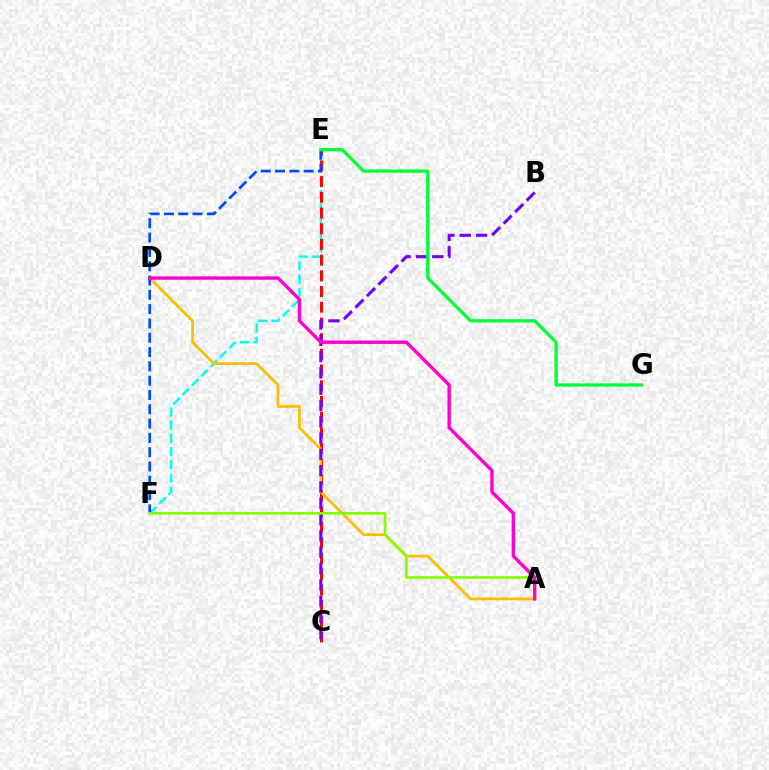{('E', 'F'): [{'color': '#00fff6', 'line_style': 'dashed', 'thickness': 1.79}, {'color': '#004bff', 'line_style': 'dashed', 'thickness': 1.94}], ('C', 'E'): [{'color': '#ff0000', 'line_style': 'dashed', 'thickness': 2.13}], ('A', 'D'): [{'color': '#ffbd00', 'line_style': 'solid', 'thickness': 1.98}, {'color': '#ff00cf', 'line_style': 'solid', 'thickness': 2.44}], ('B', 'C'): [{'color': '#7200ff', 'line_style': 'dashed', 'thickness': 2.21}], ('A', 'F'): [{'color': '#84ff00', 'line_style': 'solid', 'thickness': 1.91}], ('E', 'G'): [{'color': '#00ff39', 'line_style': 'solid', 'thickness': 2.36}]}